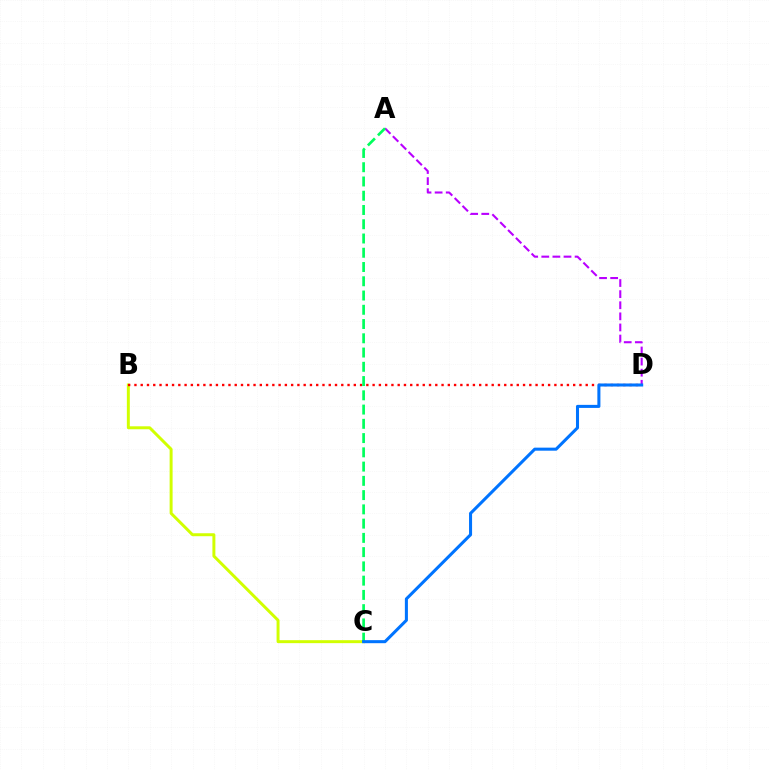{('B', 'C'): [{'color': '#d1ff00', 'line_style': 'solid', 'thickness': 2.13}], ('B', 'D'): [{'color': '#ff0000', 'line_style': 'dotted', 'thickness': 1.7}], ('A', 'D'): [{'color': '#b900ff', 'line_style': 'dashed', 'thickness': 1.51}], ('A', 'C'): [{'color': '#00ff5c', 'line_style': 'dashed', 'thickness': 1.94}], ('C', 'D'): [{'color': '#0074ff', 'line_style': 'solid', 'thickness': 2.19}]}